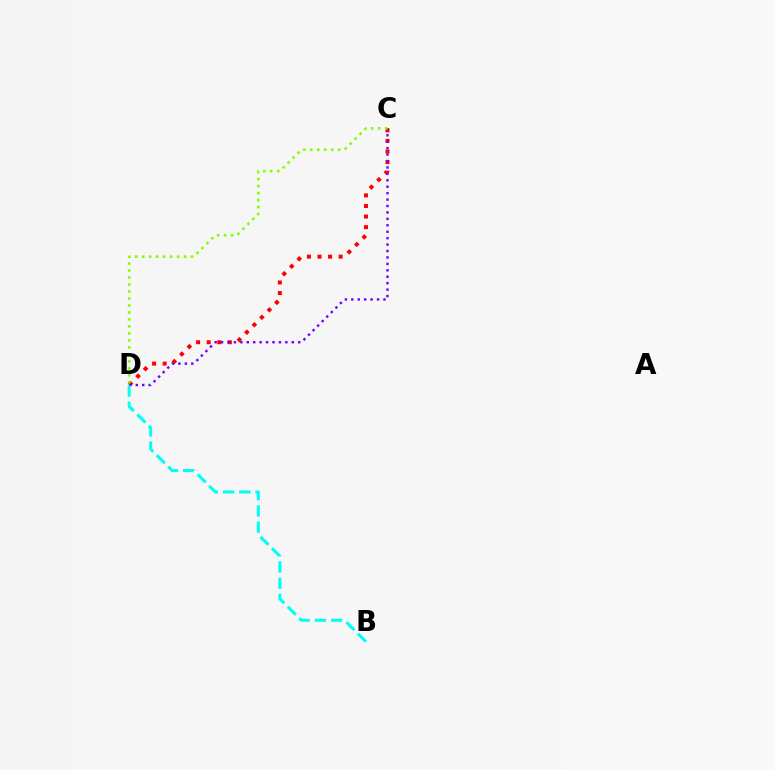{('C', 'D'): [{'color': '#ff0000', 'line_style': 'dotted', 'thickness': 2.87}, {'color': '#7200ff', 'line_style': 'dotted', 'thickness': 1.75}, {'color': '#84ff00', 'line_style': 'dotted', 'thickness': 1.9}], ('B', 'D'): [{'color': '#00fff6', 'line_style': 'dashed', 'thickness': 2.21}]}